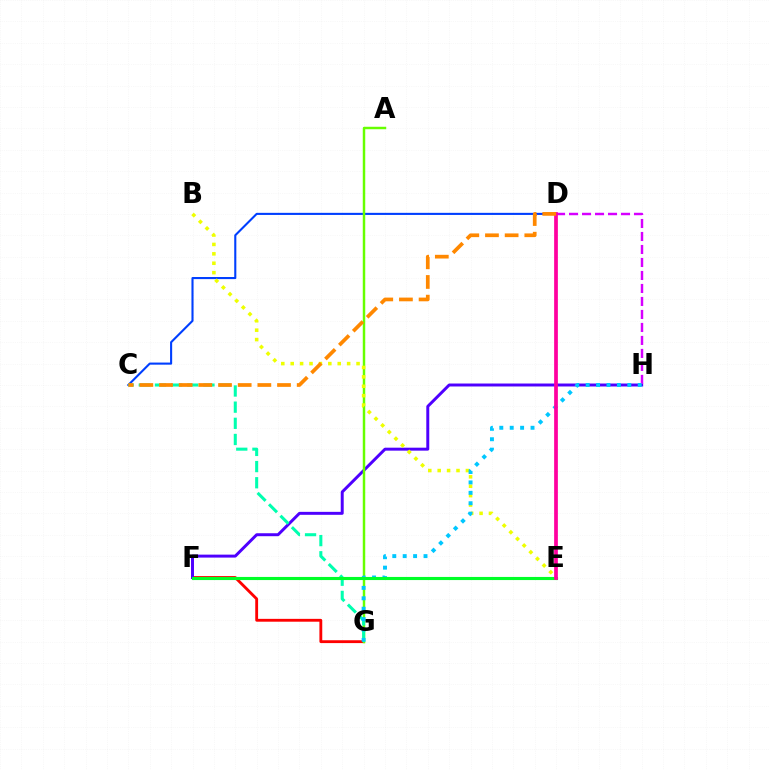{('F', 'G'): [{'color': '#ff0000', 'line_style': 'solid', 'thickness': 2.05}], ('C', 'D'): [{'color': '#003fff', 'line_style': 'solid', 'thickness': 1.51}, {'color': '#ff8800', 'line_style': 'dashed', 'thickness': 2.67}], ('F', 'H'): [{'color': '#4f00ff', 'line_style': 'solid', 'thickness': 2.13}], ('A', 'G'): [{'color': '#66ff00', 'line_style': 'solid', 'thickness': 1.77}], ('C', 'G'): [{'color': '#00ffaf', 'line_style': 'dashed', 'thickness': 2.2}], ('B', 'E'): [{'color': '#eeff00', 'line_style': 'dotted', 'thickness': 2.56}], ('D', 'H'): [{'color': '#d600ff', 'line_style': 'dashed', 'thickness': 1.77}], ('G', 'H'): [{'color': '#00c7ff', 'line_style': 'dotted', 'thickness': 2.83}], ('E', 'F'): [{'color': '#00ff27', 'line_style': 'solid', 'thickness': 2.24}], ('D', 'E'): [{'color': '#ff00a0', 'line_style': 'solid', 'thickness': 2.68}]}